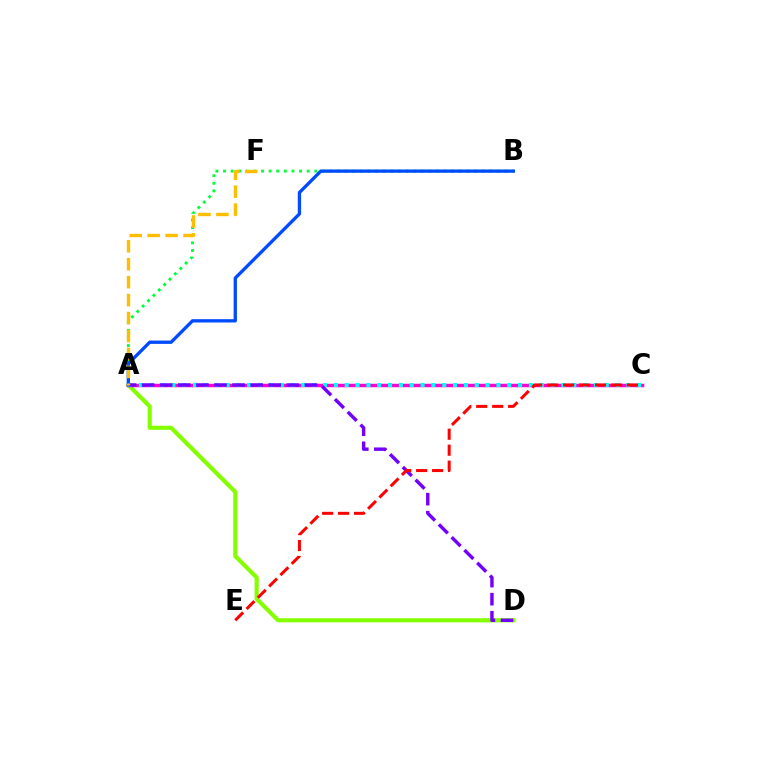{('A', 'B'): [{'color': '#00ff39', 'line_style': 'dotted', 'thickness': 2.07}, {'color': '#004bff', 'line_style': 'solid', 'thickness': 2.39}], ('A', 'D'): [{'color': '#84ff00', 'line_style': 'solid', 'thickness': 2.97}, {'color': '#7200ff', 'line_style': 'dashed', 'thickness': 2.46}], ('A', 'C'): [{'color': '#ff00cf', 'line_style': 'solid', 'thickness': 2.5}, {'color': '#00fff6', 'line_style': 'dotted', 'thickness': 2.94}], ('C', 'E'): [{'color': '#ff0000', 'line_style': 'dashed', 'thickness': 2.17}], ('A', 'F'): [{'color': '#ffbd00', 'line_style': 'dashed', 'thickness': 2.44}]}